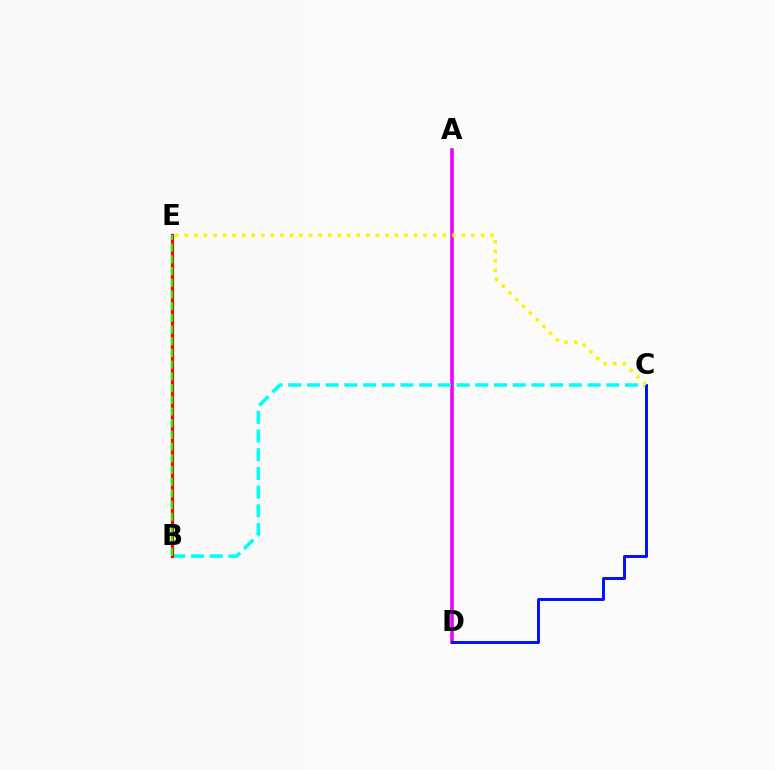{('A', 'D'): [{'color': '#ee00ff', 'line_style': 'solid', 'thickness': 2.59}], ('B', 'C'): [{'color': '#00fff6', 'line_style': 'dashed', 'thickness': 2.54}], ('C', 'D'): [{'color': '#0010ff', 'line_style': 'solid', 'thickness': 2.12}], ('C', 'E'): [{'color': '#fcf500', 'line_style': 'dotted', 'thickness': 2.6}], ('B', 'E'): [{'color': '#ff0000', 'line_style': 'solid', 'thickness': 2.33}, {'color': '#08ff00', 'line_style': 'dashed', 'thickness': 1.59}]}